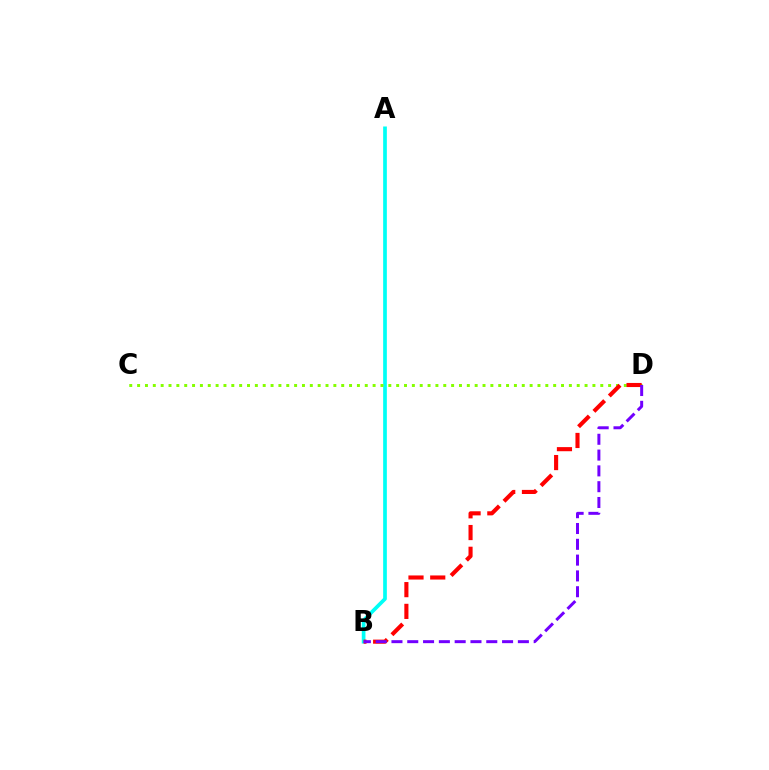{('A', 'B'): [{'color': '#00fff6', 'line_style': 'solid', 'thickness': 2.66}], ('C', 'D'): [{'color': '#84ff00', 'line_style': 'dotted', 'thickness': 2.13}], ('B', 'D'): [{'color': '#ff0000', 'line_style': 'dashed', 'thickness': 2.95}, {'color': '#7200ff', 'line_style': 'dashed', 'thickness': 2.15}]}